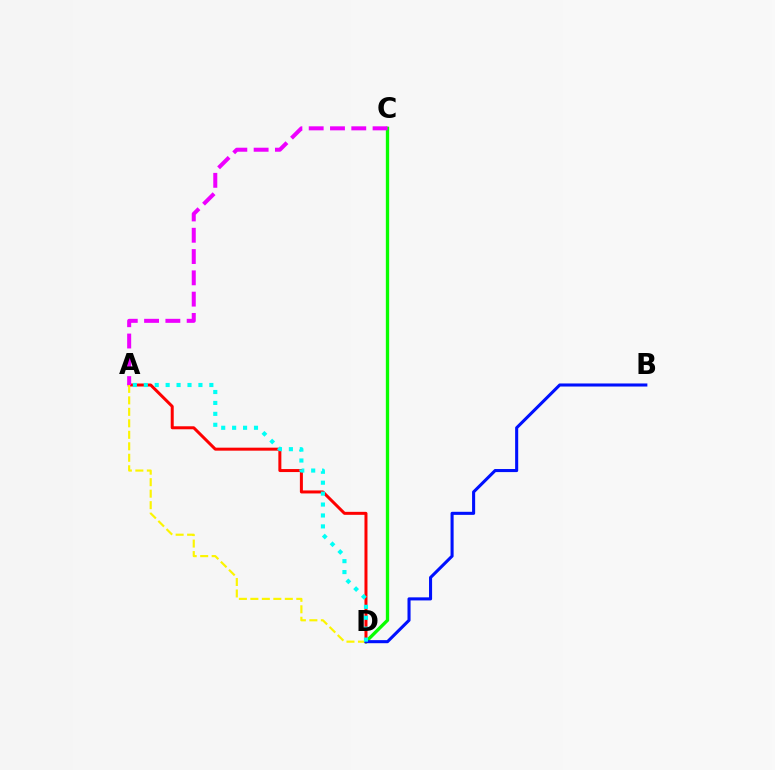{('C', 'D'): [{'color': '#08ff00', 'line_style': 'solid', 'thickness': 2.39}], ('A', 'D'): [{'color': '#ff0000', 'line_style': 'solid', 'thickness': 2.16}, {'color': '#fcf500', 'line_style': 'dashed', 'thickness': 1.56}, {'color': '#00fff6', 'line_style': 'dotted', 'thickness': 2.97}], ('A', 'C'): [{'color': '#ee00ff', 'line_style': 'dashed', 'thickness': 2.89}], ('B', 'D'): [{'color': '#0010ff', 'line_style': 'solid', 'thickness': 2.21}]}